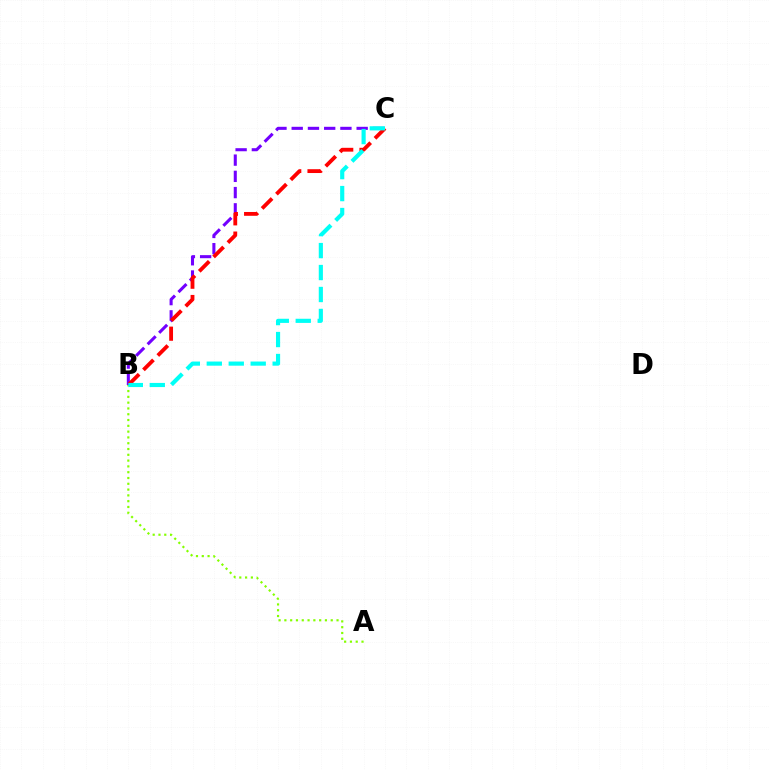{('A', 'B'): [{'color': '#84ff00', 'line_style': 'dotted', 'thickness': 1.57}], ('B', 'C'): [{'color': '#7200ff', 'line_style': 'dashed', 'thickness': 2.21}, {'color': '#ff0000', 'line_style': 'dashed', 'thickness': 2.75}, {'color': '#00fff6', 'line_style': 'dashed', 'thickness': 2.98}]}